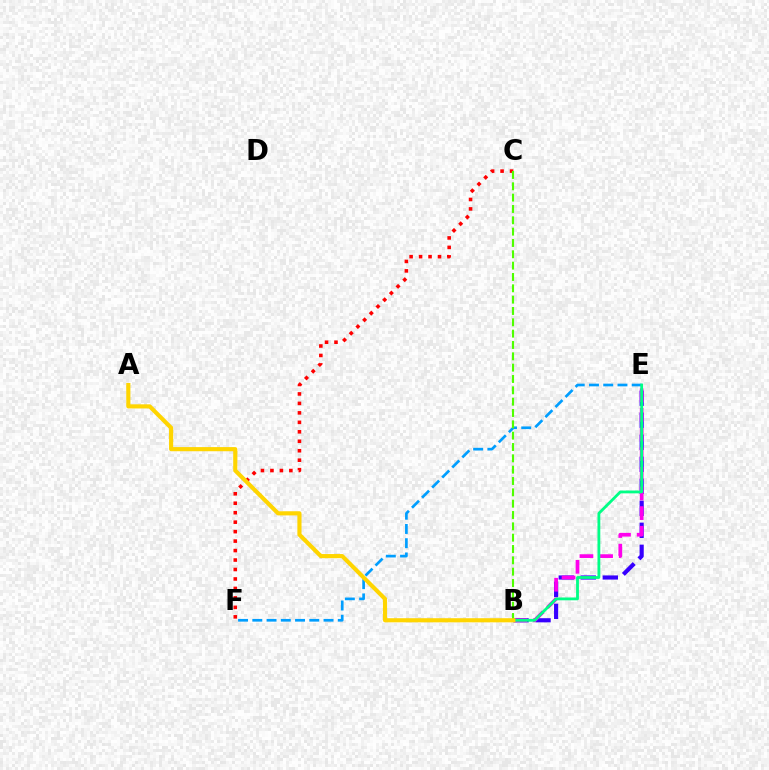{('B', 'E'): [{'color': '#3700ff', 'line_style': 'dashed', 'thickness': 2.99}, {'color': '#ff00ed', 'line_style': 'dashed', 'thickness': 2.67}, {'color': '#00ff86', 'line_style': 'solid', 'thickness': 2.03}], ('E', 'F'): [{'color': '#009eff', 'line_style': 'dashed', 'thickness': 1.93}], ('C', 'F'): [{'color': '#ff0000', 'line_style': 'dotted', 'thickness': 2.57}], ('B', 'C'): [{'color': '#4fff00', 'line_style': 'dashed', 'thickness': 1.54}], ('A', 'B'): [{'color': '#ffd500', 'line_style': 'solid', 'thickness': 2.98}]}